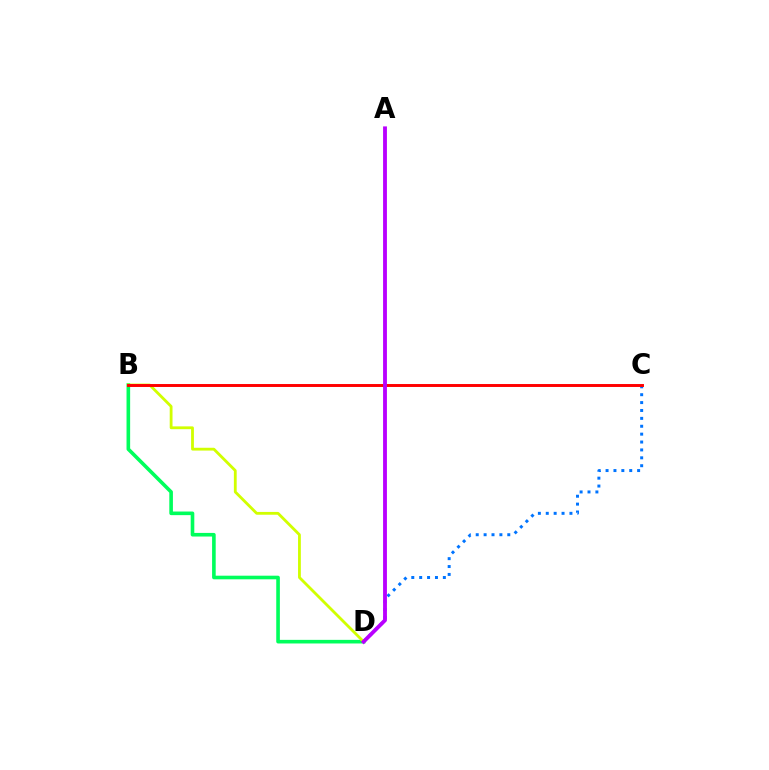{('B', 'D'): [{'color': '#00ff5c', 'line_style': 'solid', 'thickness': 2.6}, {'color': '#d1ff00', 'line_style': 'solid', 'thickness': 2.02}], ('C', 'D'): [{'color': '#0074ff', 'line_style': 'dotted', 'thickness': 2.14}], ('B', 'C'): [{'color': '#ff0000', 'line_style': 'solid', 'thickness': 2.12}], ('A', 'D'): [{'color': '#b900ff', 'line_style': 'solid', 'thickness': 2.77}]}